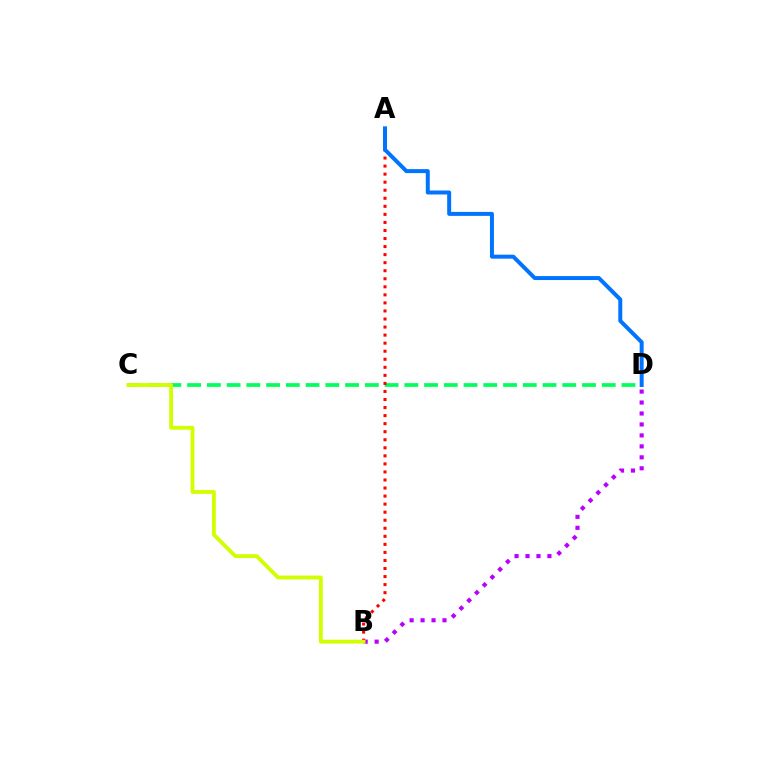{('B', 'D'): [{'color': '#b900ff', 'line_style': 'dotted', 'thickness': 2.98}], ('C', 'D'): [{'color': '#00ff5c', 'line_style': 'dashed', 'thickness': 2.68}], ('A', 'B'): [{'color': '#ff0000', 'line_style': 'dotted', 'thickness': 2.19}], ('A', 'D'): [{'color': '#0074ff', 'line_style': 'solid', 'thickness': 2.86}], ('B', 'C'): [{'color': '#d1ff00', 'line_style': 'solid', 'thickness': 2.76}]}